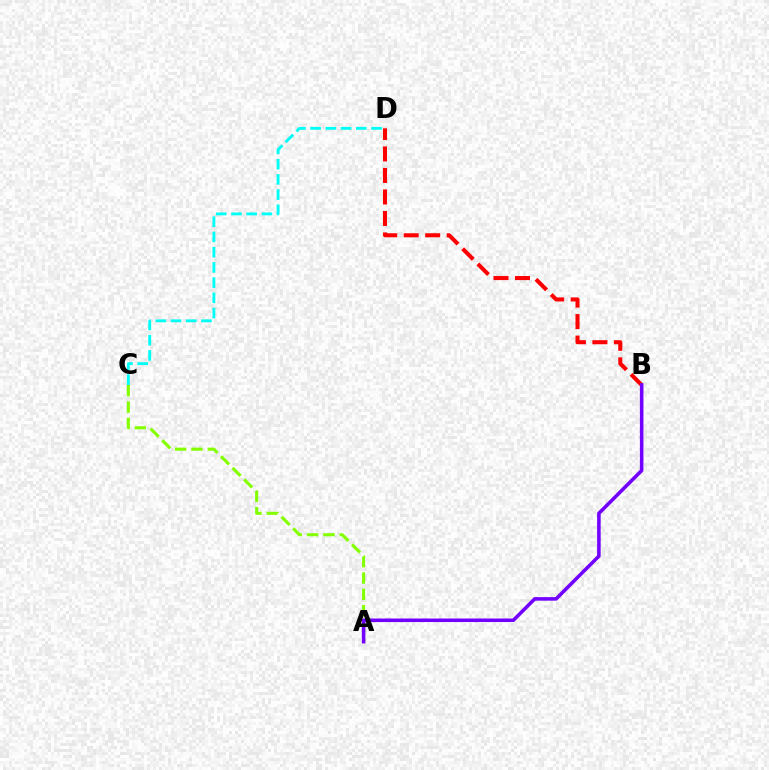{('A', 'C'): [{'color': '#84ff00', 'line_style': 'dashed', 'thickness': 2.22}], ('B', 'D'): [{'color': '#ff0000', 'line_style': 'dashed', 'thickness': 2.92}], ('A', 'B'): [{'color': '#7200ff', 'line_style': 'solid', 'thickness': 2.56}], ('C', 'D'): [{'color': '#00fff6', 'line_style': 'dashed', 'thickness': 2.07}]}